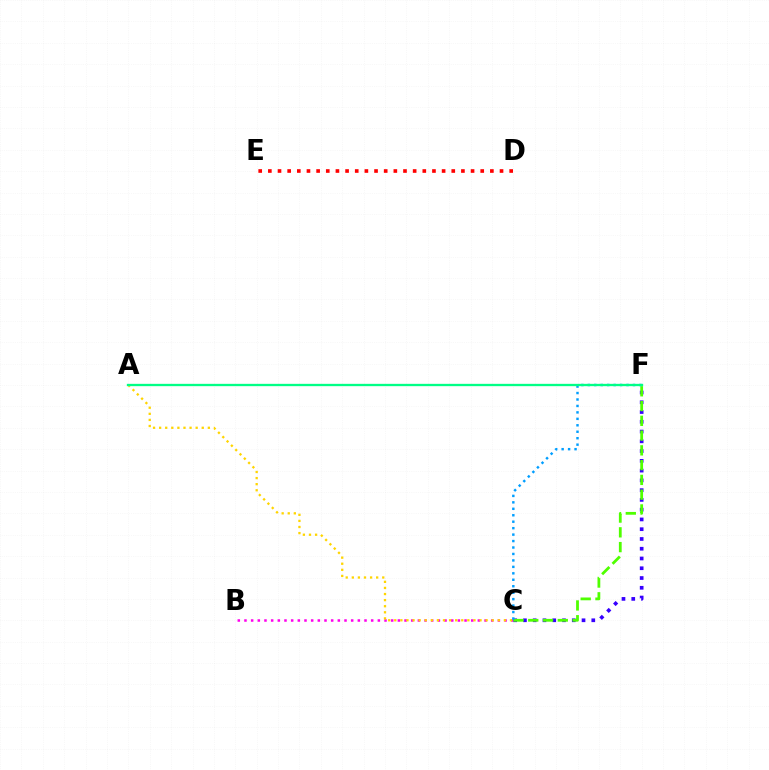{('B', 'C'): [{'color': '#ff00ed', 'line_style': 'dotted', 'thickness': 1.81}], ('A', 'C'): [{'color': '#ffd500', 'line_style': 'dotted', 'thickness': 1.65}], ('C', 'F'): [{'color': '#3700ff', 'line_style': 'dotted', 'thickness': 2.65}, {'color': '#4fff00', 'line_style': 'dashed', 'thickness': 2.01}, {'color': '#009eff', 'line_style': 'dotted', 'thickness': 1.75}], ('D', 'E'): [{'color': '#ff0000', 'line_style': 'dotted', 'thickness': 2.62}], ('A', 'F'): [{'color': '#00ff86', 'line_style': 'solid', 'thickness': 1.67}]}